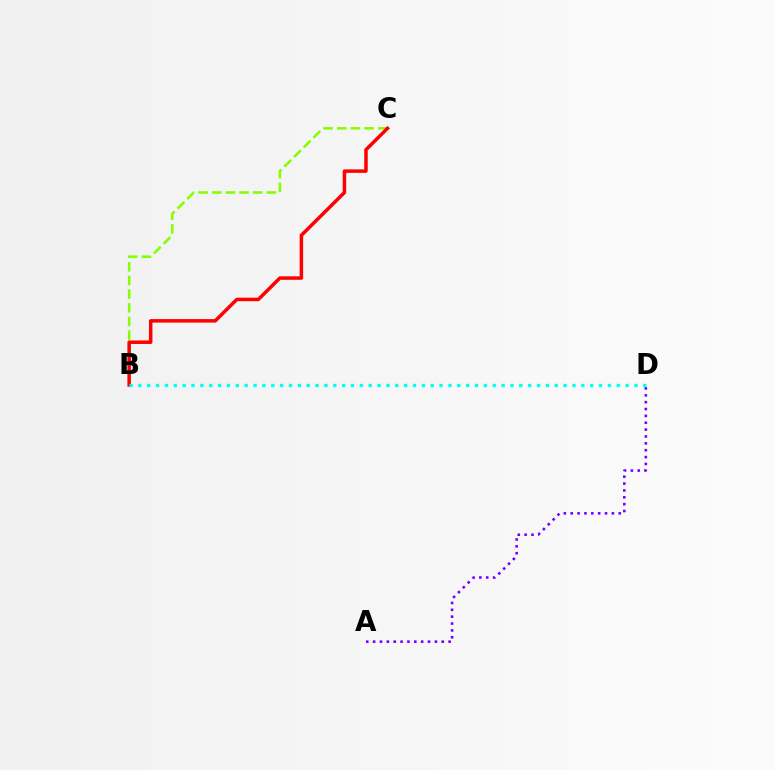{('B', 'C'): [{'color': '#84ff00', 'line_style': 'dashed', 'thickness': 1.86}, {'color': '#ff0000', 'line_style': 'solid', 'thickness': 2.52}], ('B', 'D'): [{'color': '#00fff6', 'line_style': 'dotted', 'thickness': 2.41}], ('A', 'D'): [{'color': '#7200ff', 'line_style': 'dotted', 'thickness': 1.86}]}